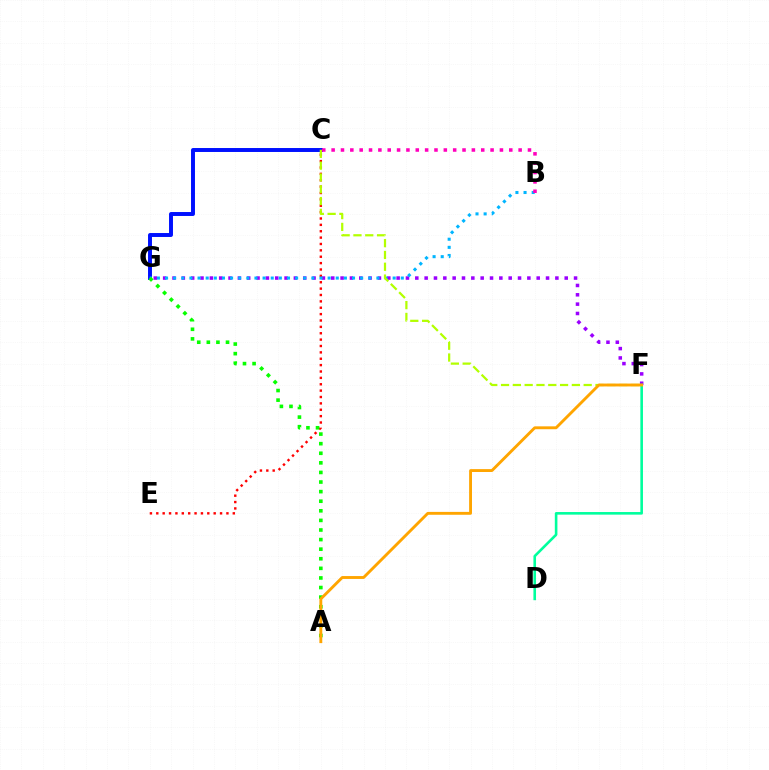{('C', 'G'): [{'color': '#0010ff', 'line_style': 'solid', 'thickness': 2.84}], ('C', 'E'): [{'color': '#ff0000', 'line_style': 'dotted', 'thickness': 1.73}], ('F', 'G'): [{'color': '#9b00ff', 'line_style': 'dotted', 'thickness': 2.54}], ('B', 'G'): [{'color': '#00b5ff', 'line_style': 'dotted', 'thickness': 2.21}], ('A', 'G'): [{'color': '#08ff00', 'line_style': 'dotted', 'thickness': 2.61}], ('C', 'F'): [{'color': '#b3ff00', 'line_style': 'dashed', 'thickness': 1.6}], ('D', 'F'): [{'color': '#00ff9d', 'line_style': 'solid', 'thickness': 1.88}], ('B', 'C'): [{'color': '#ff00bd', 'line_style': 'dotted', 'thickness': 2.54}], ('A', 'F'): [{'color': '#ffa500', 'line_style': 'solid', 'thickness': 2.07}]}